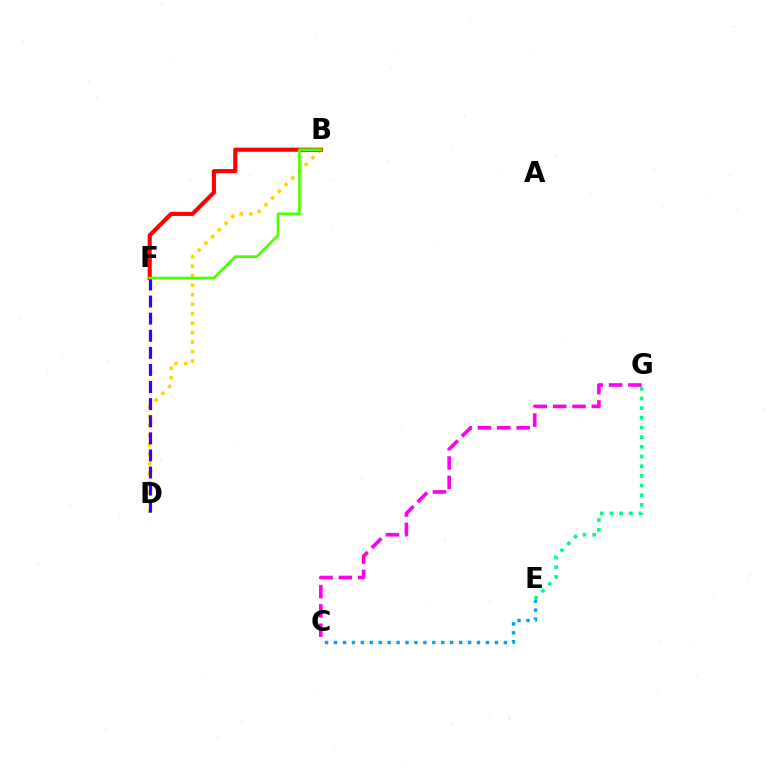{('B', 'D'): [{'color': '#ffd500', 'line_style': 'dotted', 'thickness': 2.58}], ('B', 'F'): [{'color': '#ff0000', 'line_style': 'solid', 'thickness': 2.96}, {'color': '#4fff00', 'line_style': 'solid', 'thickness': 1.96}], ('E', 'G'): [{'color': '#00ff86', 'line_style': 'dotted', 'thickness': 2.63}], ('D', 'F'): [{'color': '#3700ff', 'line_style': 'dashed', 'thickness': 2.32}], ('C', 'G'): [{'color': '#ff00ed', 'line_style': 'dashed', 'thickness': 2.63}], ('C', 'E'): [{'color': '#009eff', 'line_style': 'dotted', 'thickness': 2.43}]}